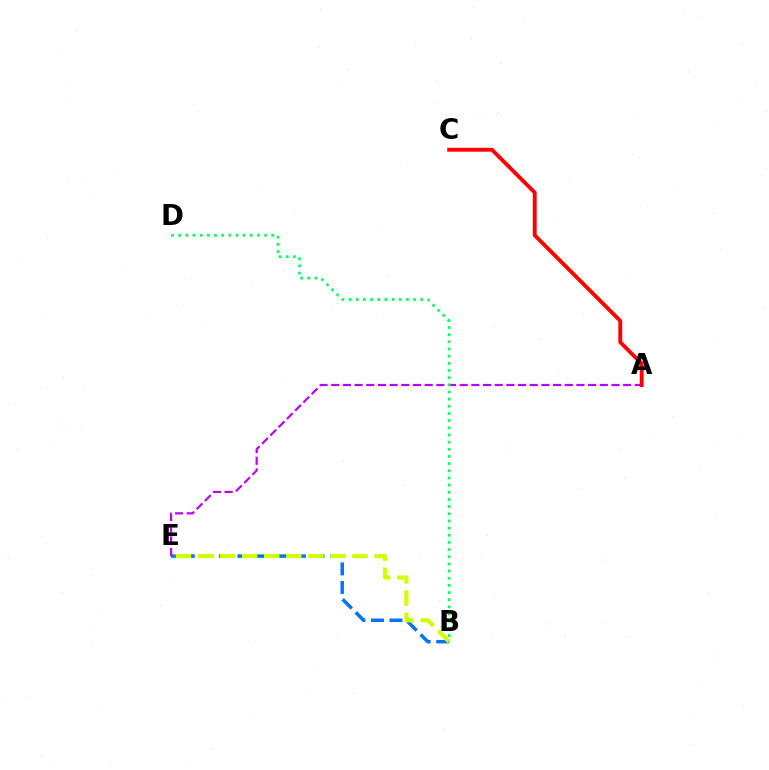{('B', 'E'): [{'color': '#0074ff', 'line_style': 'dashed', 'thickness': 2.52}, {'color': '#d1ff00', 'line_style': 'dashed', 'thickness': 3.0}], ('A', 'E'): [{'color': '#b900ff', 'line_style': 'dashed', 'thickness': 1.59}], ('B', 'D'): [{'color': '#00ff5c', 'line_style': 'dotted', 'thickness': 1.95}], ('A', 'C'): [{'color': '#ff0000', 'line_style': 'solid', 'thickness': 2.8}]}